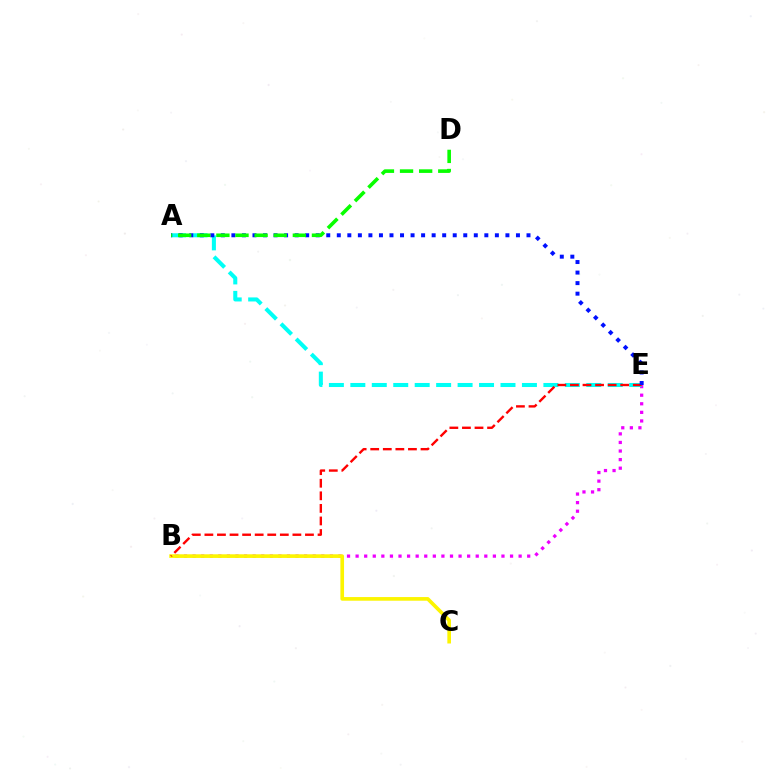{('B', 'E'): [{'color': '#ee00ff', 'line_style': 'dotted', 'thickness': 2.33}, {'color': '#ff0000', 'line_style': 'dashed', 'thickness': 1.71}], ('A', 'E'): [{'color': '#00fff6', 'line_style': 'dashed', 'thickness': 2.91}, {'color': '#0010ff', 'line_style': 'dotted', 'thickness': 2.86}], ('B', 'C'): [{'color': '#fcf500', 'line_style': 'solid', 'thickness': 2.63}], ('A', 'D'): [{'color': '#08ff00', 'line_style': 'dashed', 'thickness': 2.6}]}